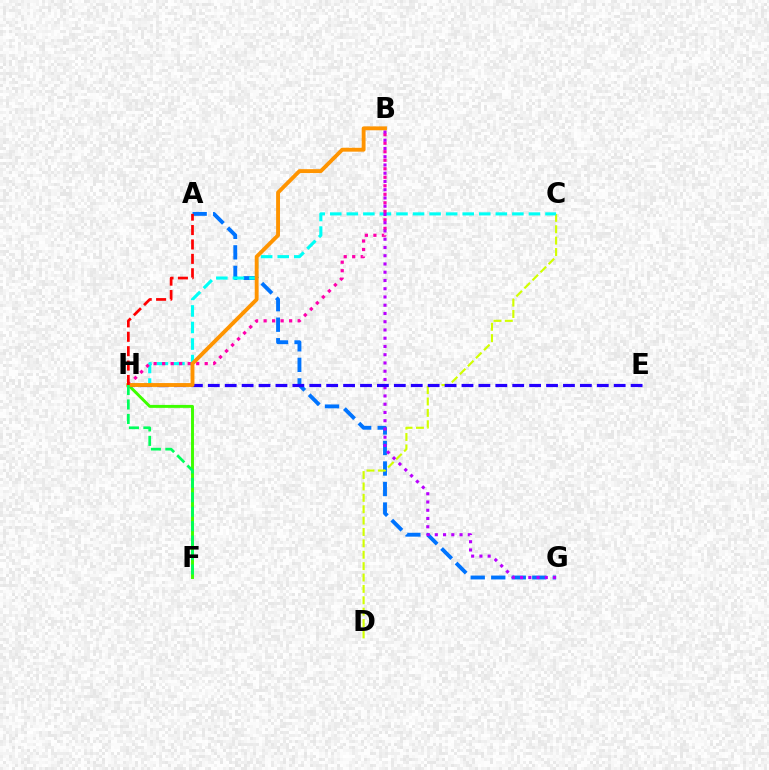{('A', 'G'): [{'color': '#0074ff', 'line_style': 'dashed', 'thickness': 2.79}], ('C', 'D'): [{'color': '#d1ff00', 'line_style': 'dashed', 'thickness': 1.55}], ('C', 'H'): [{'color': '#00fff6', 'line_style': 'dashed', 'thickness': 2.25}], ('F', 'H'): [{'color': '#3dff00', 'line_style': 'solid', 'thickness': 2.12}, {'color': '#00ff5c', 'line_style': 'dashed', 'thickness': 1.96}], ('B', 'H'): [{'color': '#ff00ac', 'line_style': 'dotted', 'thickness': 2.31}, {'color': '#ff9400', 'line_style': 'solid', 'thickness': 2.79}], ('B', 'G'): [{'color': '#b900ff', 'line_style': 'dotted', 'thickness': 2.24}], ('E', 'H'): [{'color': '#2500ff', 'line_style': 'dashed', 'thickness': 2.3}], ('A', 'H'): [{'color': '#ff0000', 'line_style': 'dashed', 'thickness': 1.96}]}